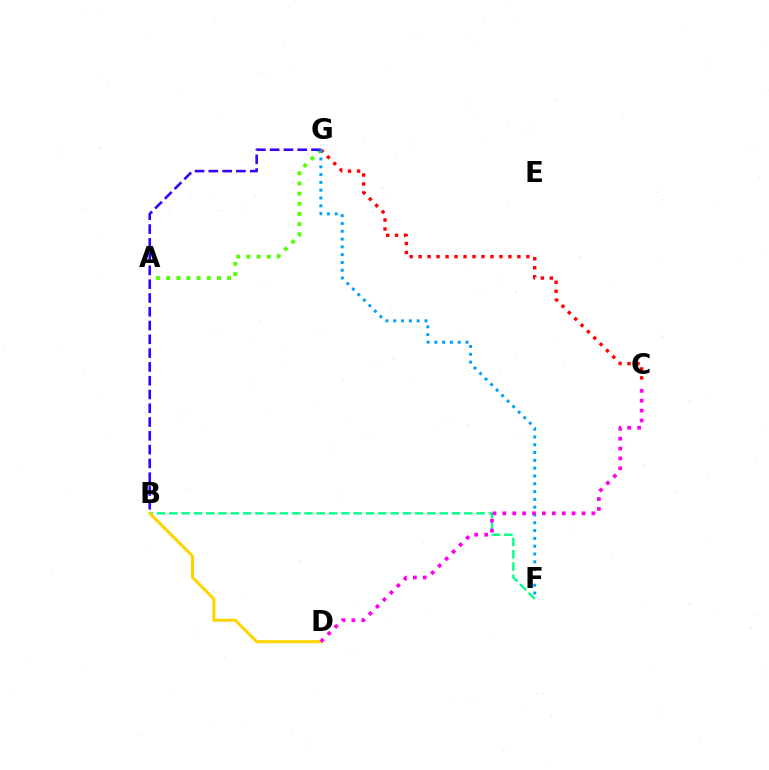{('A', 'G'): [{'color': '#4fff00', 'line_style': 'dotted', 'thickness': 2.76}], ('B', 'F'): [{'color': '#00ff86', 'line_style': 'dashed', 'thickness': 1.67}], ('B', 'D'): [{'color': '#ffd500', 'line_style': 'solid', 'thickness': 2.2}], ('C', 'G'): [{'color': '#ff0000', 'line_style': 'dotted', 'thickness': 2.44}], ('B', 'G'): [{'color': '#3700ff', 'line_style': 'dashed', 'thickness': 1.87}], ('F', 'G'): [{'color': '#009eff', 'line_style': 'dotted', 'thickness': 2.12}], ('C', 'D'): [{'color': '#ff00ed', 'line_style': 'dotted', 'thickness': 2.69}]}